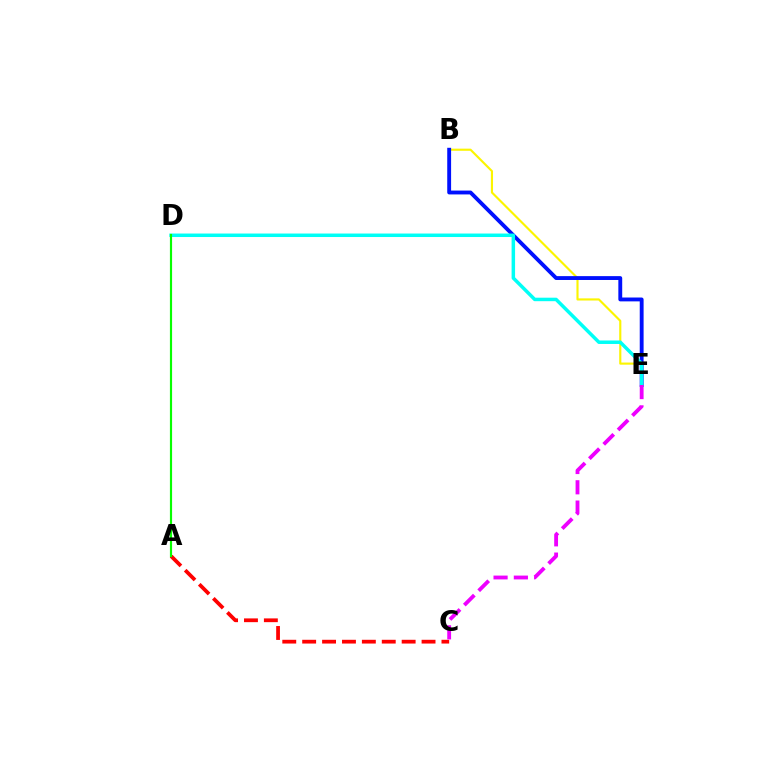{('B', 'E'): [{'color': '#fcf500', 'line_style': 'solid', 'thickness': 1.54}, {'color': '#0010ff', 'line_style': 'solid', 'thickness': 2.78}], ('A', 'C'): [{'color': '#ff0000', 'line_style': 'dashed', 'thickness': 2.7}], ('D', 'E'): [{'color': '#00fff6', 'line_style': 'solid', 'thickness': 2.51}], ('A', 'D'): [{'color': '#08ff00', 'line_style': 'solid', 'thickness': 1.57}], ('C', 'E'): [{'color': '#ee00ff', 'line_style': 'dashed', 'thickness': 2.76}]}